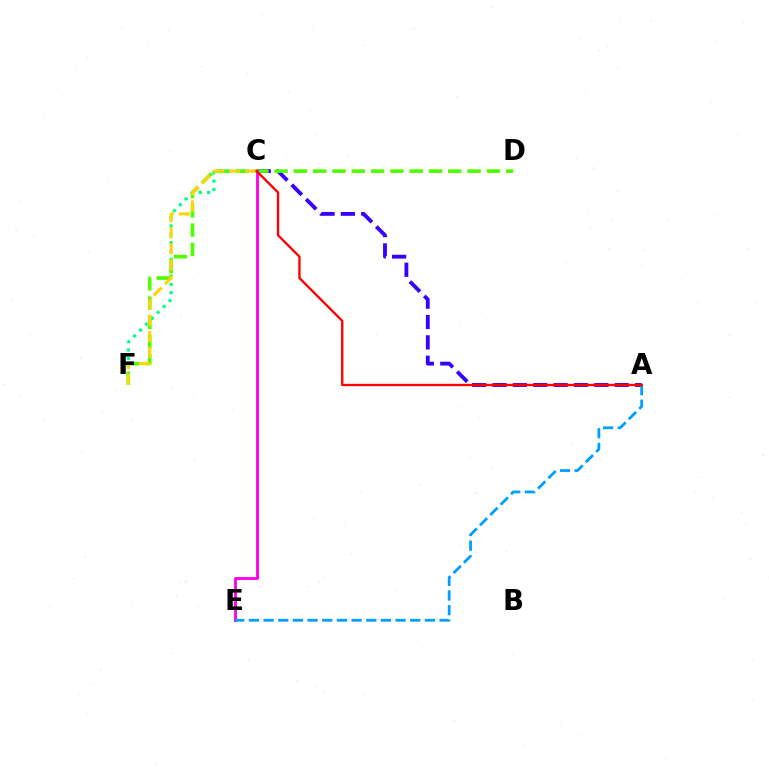{('A', 'C'): [{'color': '#3700ff', 'line_style': 'dashed', 'thickness': 2.77}, {'color': '#ff0000', 'line_style': 'solid', 'thickness': 1.7}], ('D', 'F'): [{'color': '#4fff00', 'line_style': 'dashed', 'thickness': 2.62}], ('C', 'E'): [{'color': '#ff00ed', 'line_style': 'solid', 'thickness': 2.05}], ('C', 'F'): [{'color': '#00ff86', 'line_style': 'dotted', 'thickness': 2.27}, {'color': '#ffd500', 'line_style': 'dashed', 'thickness': 2.18}], ('A', 'E'): [{'color': '#009eff', 'line_style': 'dashed', 'thickness': 1.99}]}